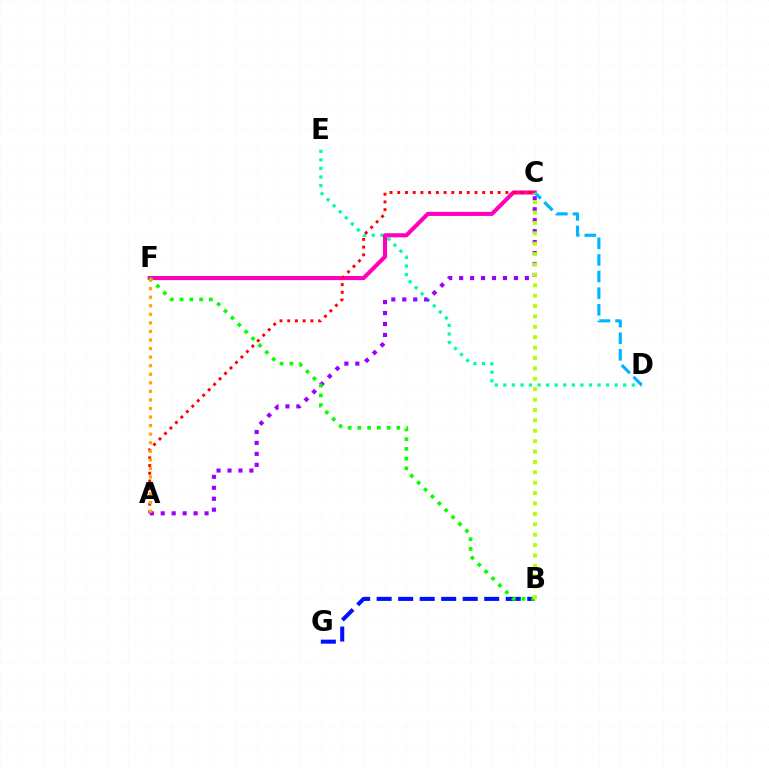{('D', 'E'): [{'color': '#00ff9d', 'line_style': 'dotted', 'thickness': 2.33}], ('C', 'F'): [{'color': '#ff00bd', 'line_style': 'solid', 'thickness': 2.95}], ('A', 'C'): [{'color': '#9b00ff', 'line_style': 'dotted', 'thickness': 2.98}, {'color': '#ff0000', 'line_style': 'dotted', 'thickness': 2.1}], ('C', 'D'): [{'color': '#00b5ff', 'line_style': 'dashed', 'thickness': 2.26}], ('B', 'G'): [{'color': '#0010ff', 'line_style': 'dashed', 'thickness': 2.92}], ('B', 'F'): [{'color': '#08ff00', 'line_style': 'dotted', 'thickness': 2.65}], ('B', 'C'): [{'color': '#b3ff00', 'line_style': 'dotted', 'thickness': 2.82}], ('A', 'F'): [{'color': '#ffa500', 'line_style': 'dotted', 'thickness': 2.33}]}